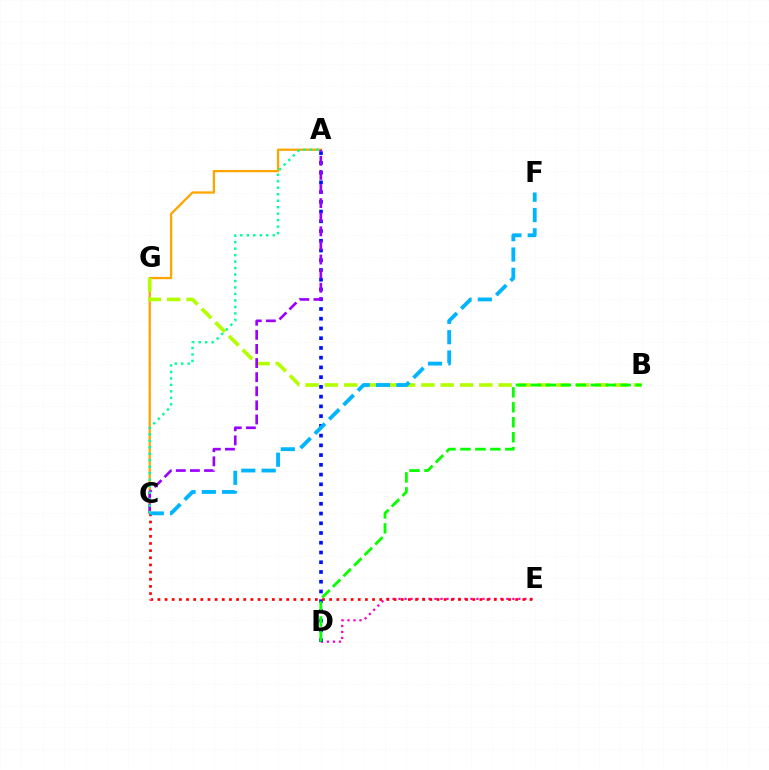{('D', 'E'): [{'color': '#ff00bd', 'line_style': 'dotted', 'thickness': 1.63}], ('A', 'C'): [{'color': '#ffa500', 'line_style': 'solid', 'thickness': 1.65}, {'color': '#9b00ff', 'line_style': 'dashed', 'thickness': 1.92}, {'color': '#00ff9d', 'line_style': 'dotted', 'thickness': 1.76}], ('B', 'G'): [{'color': '#b3ff00', 'line_style': 'dashed', 'thickness': 2.62}], ('A', 'D'): [{'color': '#0010ff', 'line_style': 'dotted', 'thickness': 2.65}], ('C', 'E'): [{'color': '#ff0000', 'line_style': 'dotted', 'thickness': 1.94}], ('C', 'F'): [{'color': '#00b5ff', 'line_style': 'dashed', 'thickness': 2.76}], ('B', 'D'): [{'color': '#08ff00', 'line_style': 'dashed', 'thickness': 2.03}]}